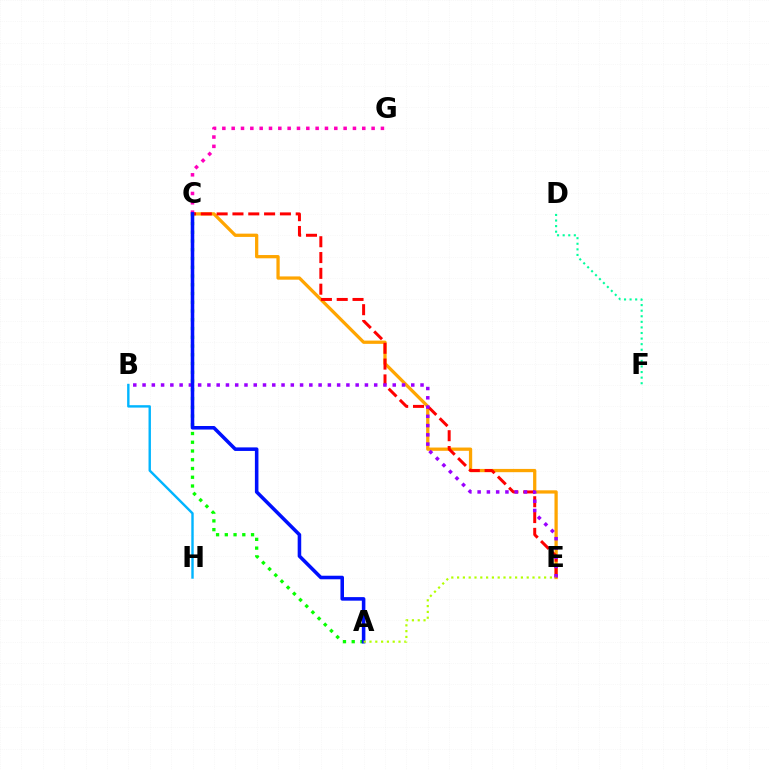{('C', 'E'): [{'color': '#ffa500', 'line_style': 'solid', 'thickness': 2.35}, {'color': '#ff0000', 'line_style': 'dashed', 'thickness': 2.15}], ('D', 'F'): [{'color': '#00ff9d', 'line_style': 'dotted', 'thickness': 1.52}], ('B', 'H'): [{'color': '#00b5ff', 'line_style': 'solid', 'thickness': 1.73}], ('A', 'C'): [{'color': '#08ff00', 'line_style': 'dotted', 'thickness': 2.38}, {'color': '#0010ff', 'line_style': 'solid', 'thickness': 2.56}], ('B', 'E'): [{'color': '#9b00ff', 'line_style': 'dotted', 'thickness': 2.52}], ('C', 'G'): [{'color': '#ff00bd', 'line_style': 'dotted', 'thickness': 2.53}], ('A', 'E'): [{'color': '#b3ff00', 'line_style': 'dotted', 'thickness': 1.58}]}